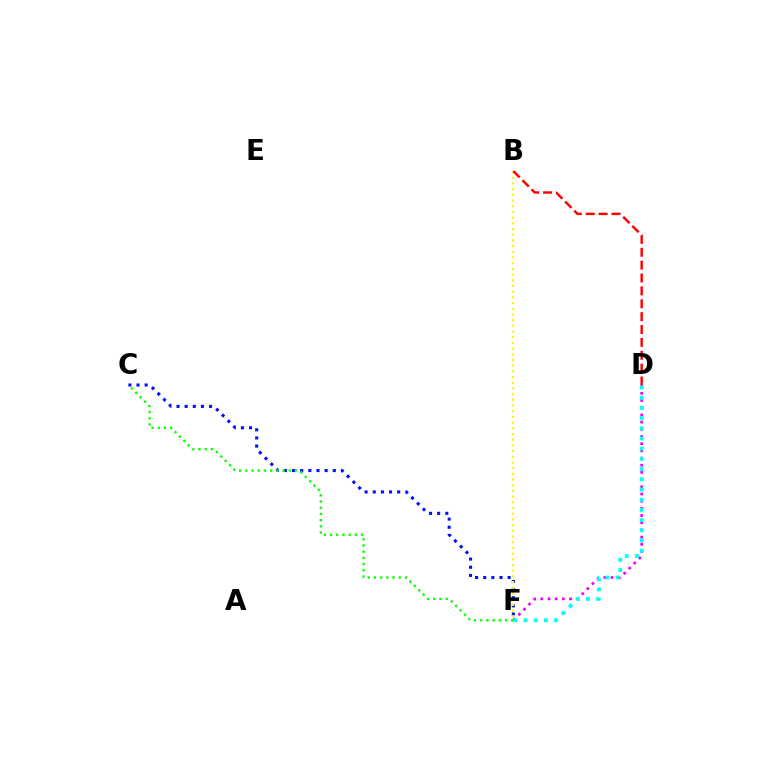{('D', 'F'): [{'color': '#ee00ff', 'line_style': 'dotted', 'thickness': 1.95}, {'color': '#00fff6', 'line_style': 'dotted', 'thickness': 2.77}], ('C', 'F'): [{'color': '#0010ff', 'line_style': 'dotted', 'thickness': 2.21}, {'color': '#08ff00', 'line_style': 'dotted', 'thickness': 1.68}], ('B', 'F'): [{'color': '#fcf500', 'line_style': 'dotted', 'thickness': 1.55}], ('B', 'D'): [{'color': '#ff0000', 'line_style': 'dashed', 'thickness': 1.75}]}